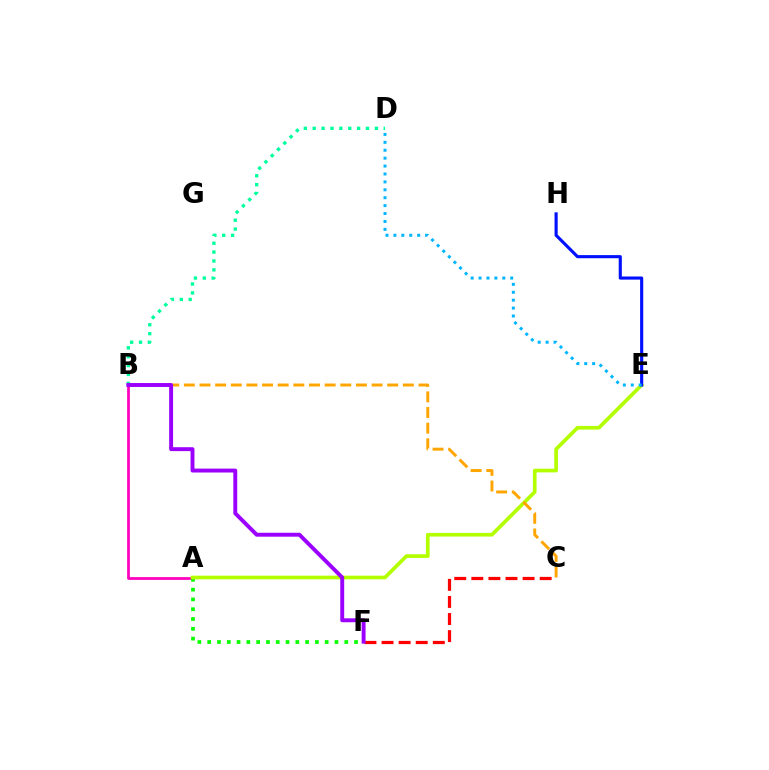{('A', 'B'): [{'color': '#ff00bd', 'line_style': 'solid', 'thickness': 1.99}], ('A', 'F'): [{'color': '#08ff00', 'line_style': 'dotted', 'thickness': 2.66}], ('A', 'E'): [{'color': '#b3ff00', 'line_style': 'solid', 'thickness': 2.64}], ('B', 'C'): [{'color': '#ffa500', 'line_style': 'dashed', 'thickness': 2.13}], ('E', 'H'): [{'color': '#0010ff', 'line_style': 'solid', 'thickness': 2.25}], ('D', 'E'): [{'color': '#00b5ff', 'line_style': 'dotted', 'thickness': 2.15}], ('B', 'D'): [{'color': '#00ff9d', 'line_style': 'dotted', 'thickness': 2.41}], ('C', 'F'): [{'color': '#ff0000', 'line_style': 'dashed', 'thickness': 2.32}], ('B', 'F'): [{'color': '#9b00ff', 'line_style': 'solid', 'thickness': 2.82}]}